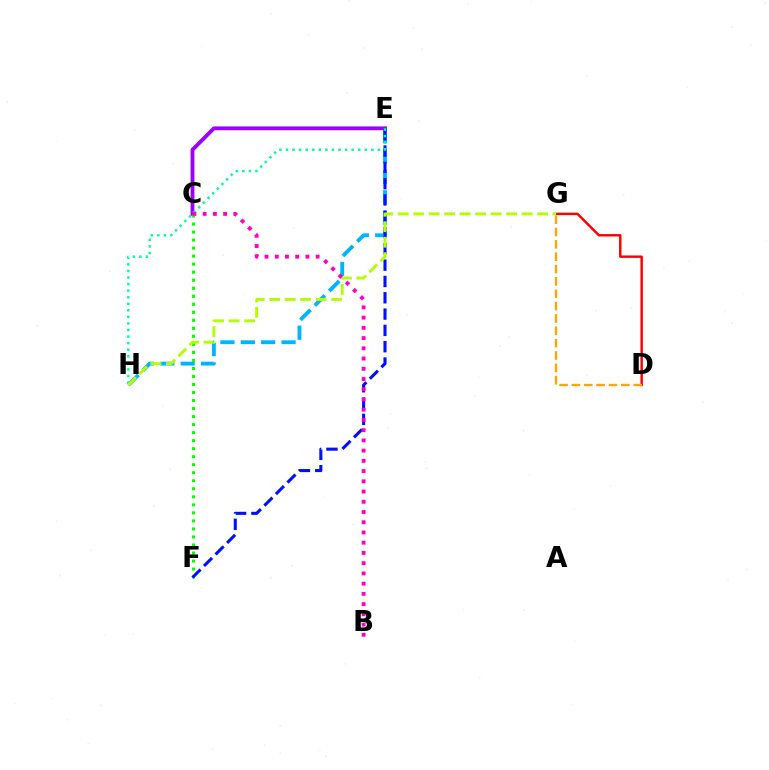{('D', 'G'): [{'color': '#ff0000', 'line_style': 'solid', 'thickness': 1.76}, {'color': '#ffa500', 'line_style': 'dashed', 'thickness': 1.68}], ('E', 'H'): [{'color': '#00b5ff', 'line_style': 'dashed', 'thickness': 2.77}, {'color': '#00ff9d', 'line_style': 'dotted', 'thickness': 1.78}], ('C', 'E'): [{'color': '#9b00ff', 'line_style': 'solid', 'thickness': 2.76}], ('C', 'F'): [{'color': '#08ff00', 'line_style': 'dotted', 'thickness': 2.18}], ('E', 'F'): [{'color': '#0010ff', 'line_style': 'dashed', 'thickness': 2.22}], ('G', 'H'): [{'color': '#b3ff00', 'line_style': 'dashed', 'thickness': 2.11}], ('B', 'C'): [{'color': '#ff00bd', 'line_style': 'dotted', 'thickness': 2.78}]}